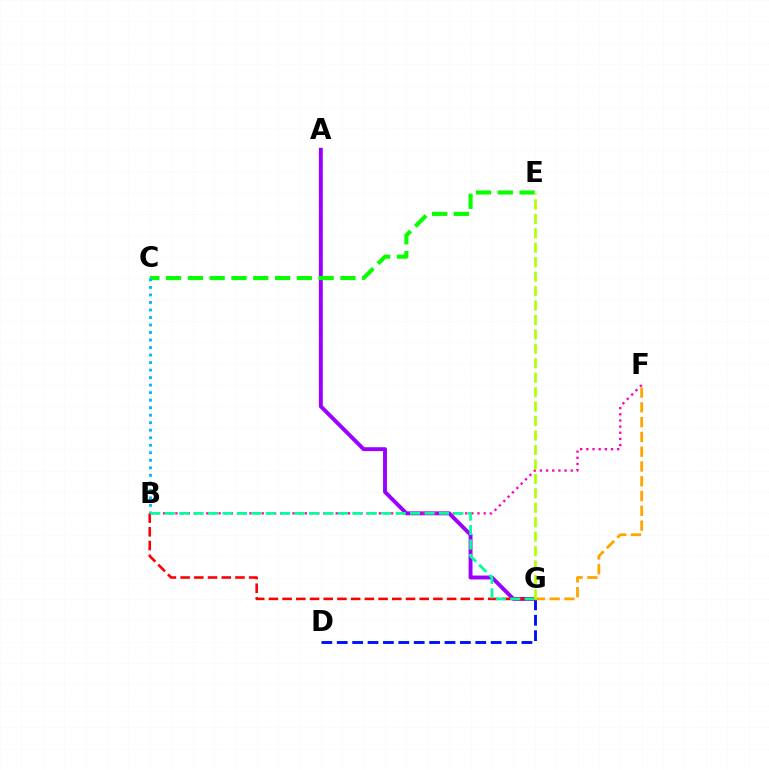{('A', 'G'): [{'color': '#9b00ff', 'line_style': 'solid', 'thickness': 2.81}], ('B', 'G'): [{'color': '#ff0000', 'line_style': 'dashed', 'thickness': 1.86}, {'color': '#00ff9d', 'line_style': 'dashed', 'thickness': 1.96}], ('D', 'G'): [{'color': '#0010ff', 'line_style': 'dashed', 'thickness': 2.09}], ('B', 'F'): [{'color': '#ff00bd', 'line_style': 'dotted', 'thickness': 1.67}], ('F', 'G'): [{'color': '#ffa500', 'line_style': 'dashed', 'thickness': 2.01}], ('C', 'E'): [{'color': '#08ff00', 'line_style': 'dashed', 'thickness': 2.96}], ('B', 'C'): [{'color': '#00b5ff', 'line_style': 'dotted', 'thickness': 2.04}], ('E', 'G'): [{'color': '#b3ff00', 'line_style': 'dashed', 'thickness': 1.96}]}